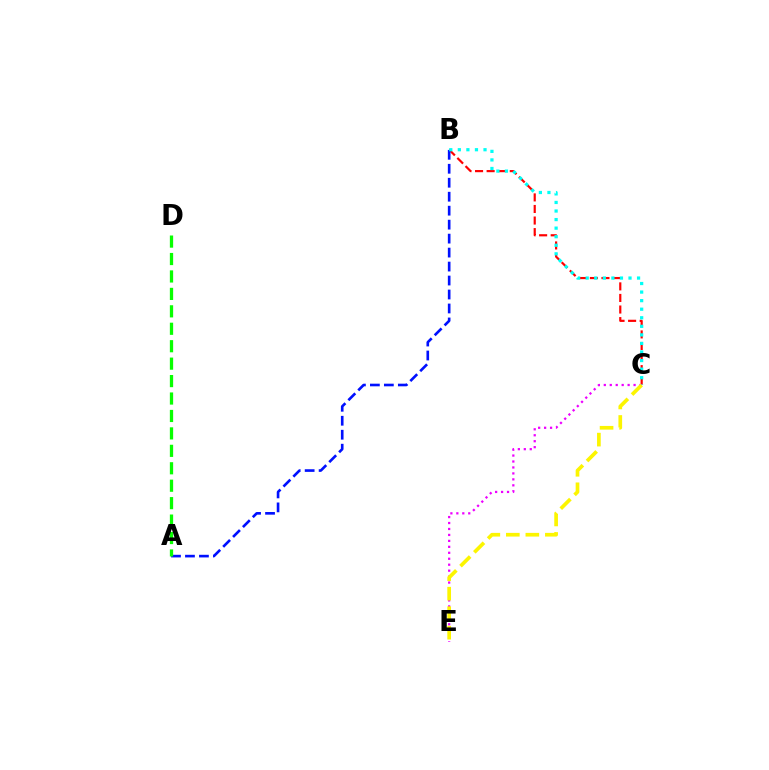{('B', 'C'): [{'color': '#ff0000', 'line_style': 'dashed', 'thickness': 1.57}, {'color': '#00fff6', 'line_style': 'dotted', 'thickness': 2.33}], ('C', 'E'): [{'color': '#ee00ff', 'line_style': 'dotted', 'thickness': 1.62}, {'color': '#fcf500', 'line_style': 'dashed', 'thickness': 2.65}], ('A', 'B'): [{'color': '#0010ff', 'line_style': 'dashed', 'thickness': 1.9}], ('A', 'D'): [{'color': '#08ff00', 'line_style': 'dashed', 'thickness': 2.37}]}